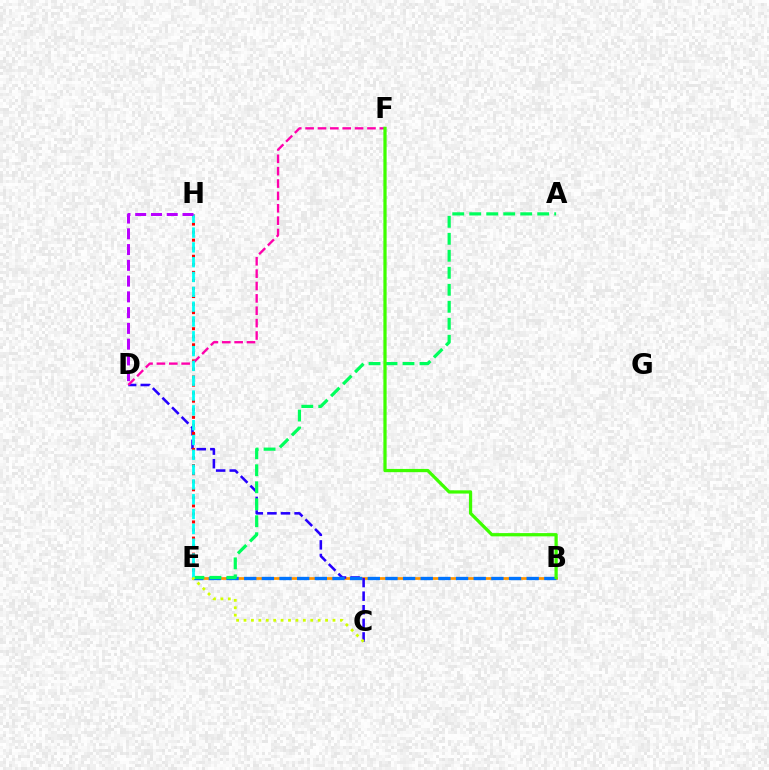{('B', 'E'): [{'color': '#ff9400', 'line_style': 'solid', 'thickness': 1.97}, {'color': '#0074ff', 'line_style': 'dashed', 'thickness': 2.4}], ('C', 'D'): [{'color': '#2500ff', 'line_style': 'dashed', 'thickness': 1.85}], ('E', 'H'): [{'color': '#ff0000', 'line_style': 'dotted', 'thickness': 2.19}, {'color': '#00fff6', 'line_style': 'dashed', 'thickness': 2.01}], ('A', 'E'): [{'color': '#00ff5c', 'line_style': 'dashed', 'thickness': 2.31}], ('D', 'F'): [{'color': '#ff00ac', 'line_style': 'dashed', 'thickness': 1.68}], ('D', 'H'): [{'color': '#b900ff', 'line_style': 'dashed', 'thickness': 2.14}], ('B', 'F'): [{'color': '#3dff00', 'line_style': 'solid', 'thickness': 2.34}], ('C', 'E'): [{'color': '#d1ff00', 'line_style': 'dotted', 'thickness': 2.01}]}